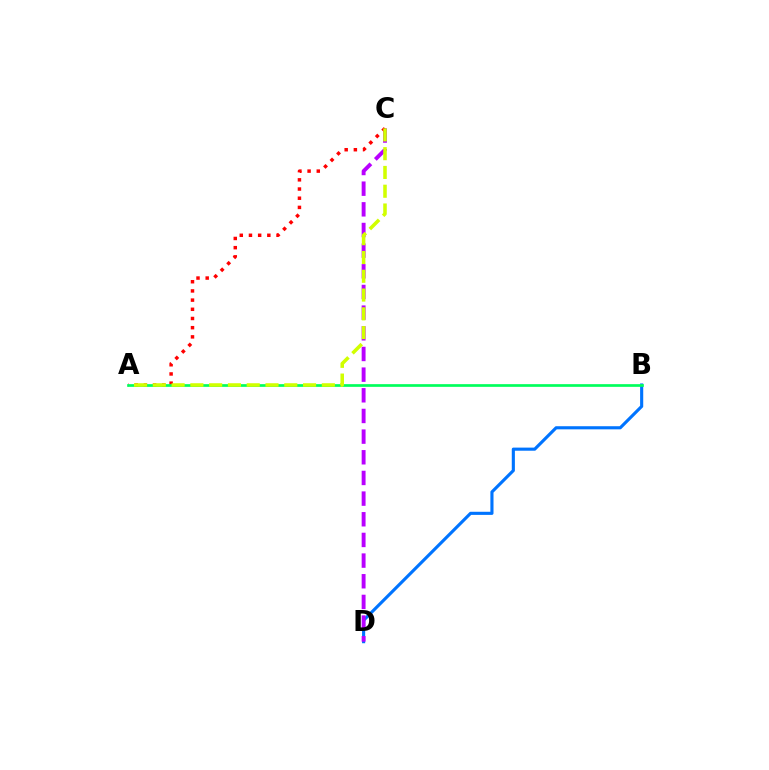{('B', 'D'): [{'color': '#0074ff', 'line_style': 'solid', 'thickness': 2.24}], ('C', 'D'): [{'color': '#b900ff', 'line_style': 'dashed', 'thickness': 2.81}], ('A', 'C'): [{'color': '#ff0000', 'line_style': 'dotted', 'thickness': 2.5}, {'color': '#d1ff00', 'line_style': 'dashed', 'thickness': 2.55}], ('A', 'B'): [{'color': '#00ff5c', 'line_style': 'solid', 'thickness': 1.94}]}